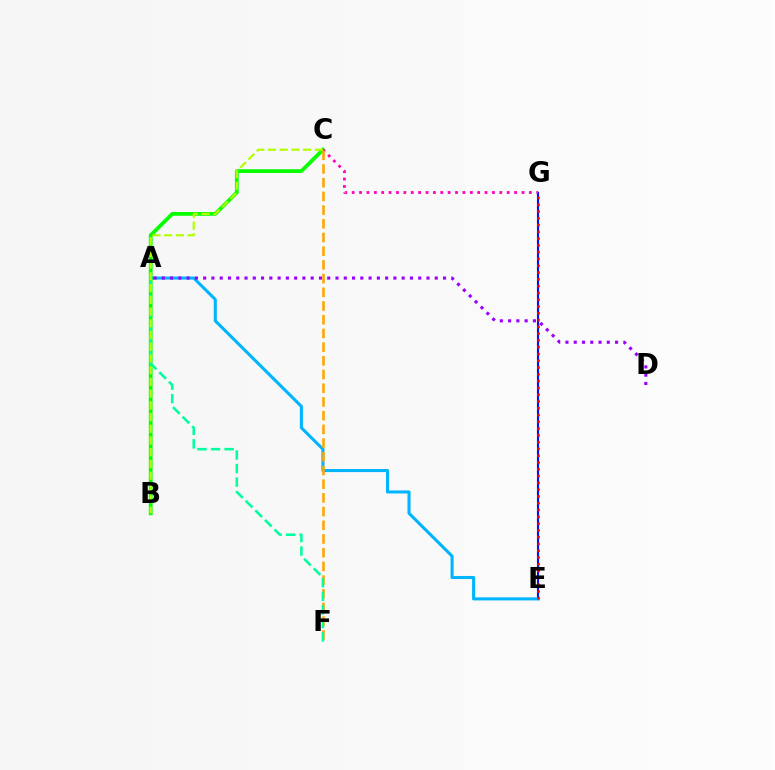{('E', 'G'): [{'color': '#0010ff', 'line_style': 'solid', 'thickness': 1.52}, {'color': '#ff0000', 'line_style': 'dotted', 'thickness': 1.84}], ('A', 'E'): [{'color': '#00b5ff', 'line_style': 'solid', 'thickness': 2.21}], ('B', 'C'): [{'color': '#08ff00', 'line_style': 'solid', 'thickness': 2.71}, {'color': '#b3ff00', 'line_style': 'dashed', 'thickness': 1.59}], ('C', 'G'): [{'color': '#ff00bd', 'line_style': 'dotted', 'thickness': 2.01}], ('A', 'D'): [{'color': '#9b00ff', 'line_style': 'dotted', 'thickness': 2.25}], ('C', 'F'): [{'color': '#ffa500', 'line_style': 'dashed', 'thickness': 1.86}], ('A', 'F'): [{'color': '#00ff9d', 'line_style': 'dashed', 'thickness': 1.84}]}